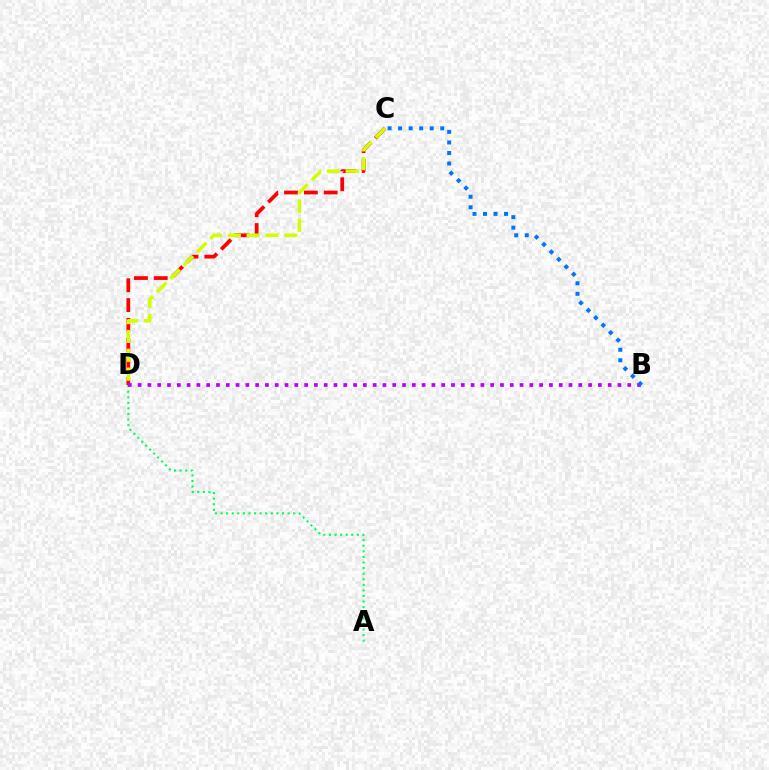{('A', 'D'): [{'color': '#00ff5c', 'line_style': 'dotted', 'thickness': 1.52}], ('C', 'D'): [{'color': '#ff0000', 'line_style': 'dashed', 'thickness': 2.69}, {'color': '#d1ff00', 'line_style': 'dashed', 'thickness': 2.56}], ('B', 'D'): [{'color': '#b900ff', 'line_style': 'dotted', 'thickness': 2.66}], ('B', 'C'): [{'color': '#0074ff', 'line_style': 'dotted', 'thickness': 2.86}]}